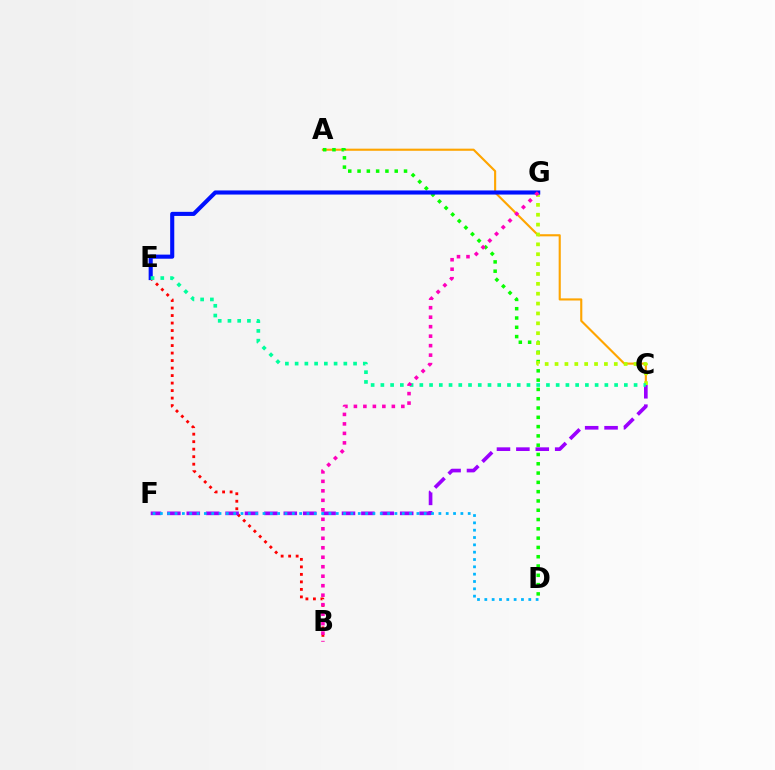{('A', 'C'): [{'color': '#ffa500', 'line_style': 'solid', 'thickness': 1.53}], ('B', 'E'): [{'color': '#ff0000', 'line_style': 'dotted', 'thickness': 2.04}], ('C', 'F'): [{'color': '#9b00ff', 'line_style': 'dashed', 'thickness': 2.64}], ('A', 'D'): [{'color': '#08ff00', 'line_style': 'dotted', 'thickness': 2.53}], ('C', 'G'): [{'color': '#b3ff00', 'line_style': 'dotted', 'thickness': 2.68}], ('D', 'F'): [{'color': '#00b5ff', 'line_style': 'dotted', 'thickness': 1.99}], ('E', 'G'): [{'color': '#0010ff', 'line_style': 'solid', 'thickness': 2.95}], ('C', 'E'): [{'color': '#00ff9d', 'line_style': 'dotted', 'thickness': 2.65}], ('B', 'G'): [{'color': '#ff00bd', 'line_style': 'dotted', 'thickness': 2.58}]}